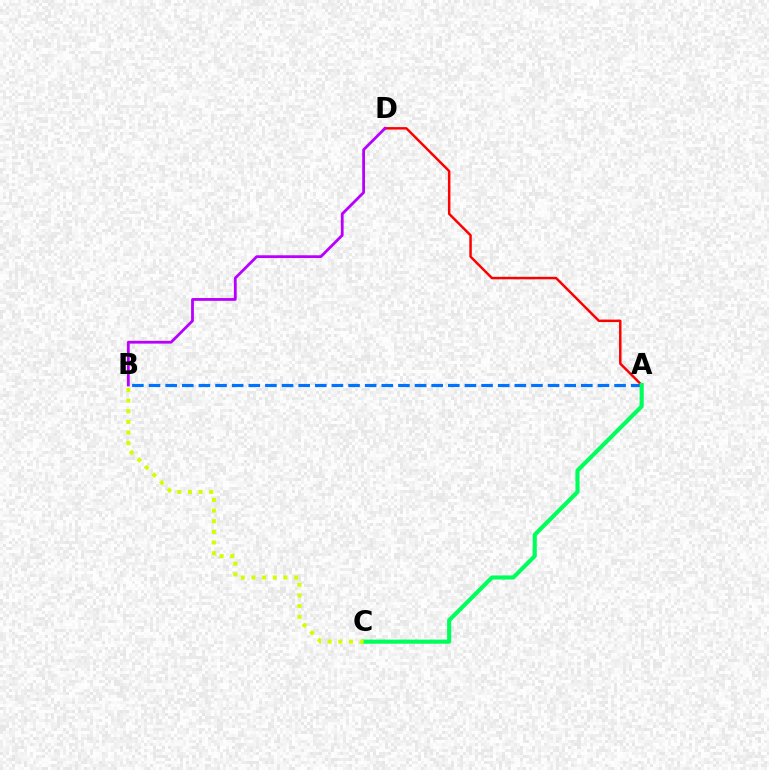{('A', 'B'): [{'color': '#0074ff', 'line_style': 'dashed', 'thickness': 2.26}], ('A', 'D'): [{'color': '#ff0000', 'line_style': 'solid', 'thickness': 1.78}], ('A', 'C'): [{'color': '#00ff5c', 'line_style': 'solid', 'thickness': 2.97}], ('B', 'C'): [{'color': '#d1ff00', 'line_style': 'dotted', 'thickness': 2.89}], ('B', 'D'): [{'color': '#b900ff', 'line_style': 'solid', 'thickness': 2.01}]}